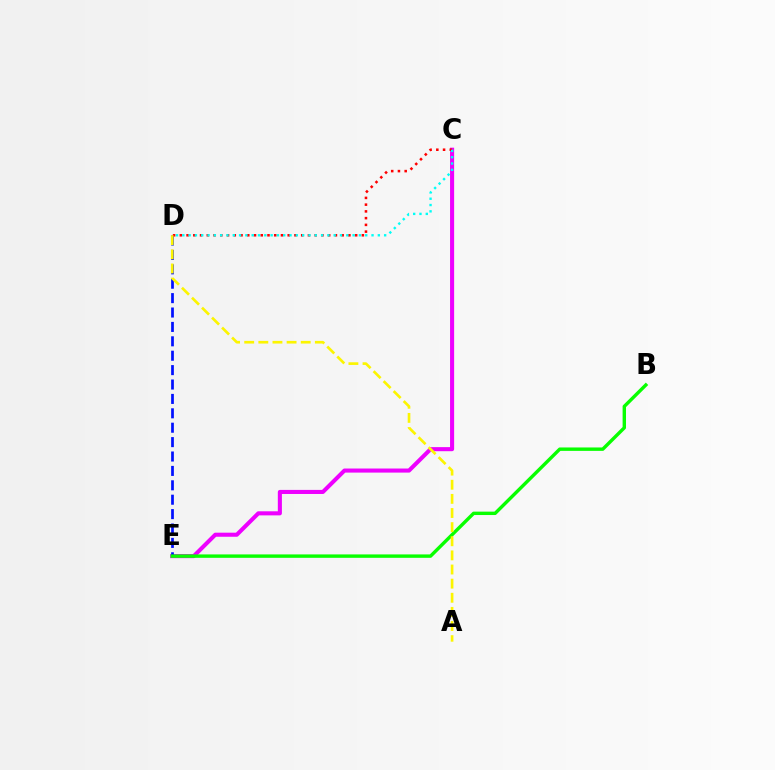{('C', 'E'): [{'color': '#ee00ff', 'line_style': 'solid', 'thickness': 2.93}], ('D', 'E'): [{'color': '#0010ff', 'line_style': 'dashed', 'thickness': 1.96}], ('B', 'E'): [{'color': '#08ff00', 'line_style': 'solid', 'thickness': 2.45}], ('C', 'D'): [{'color': '#ff0000', 'line_style': 'dotted', 'thickness': 1.83}, {'color': '#00fff6', 'line_style': 'dotted', 'thickness': 1.71}], ('A', 'D'): [{'color': '#fcf500', 'line_style': 'dashed', 'thickness': 1.92}]}